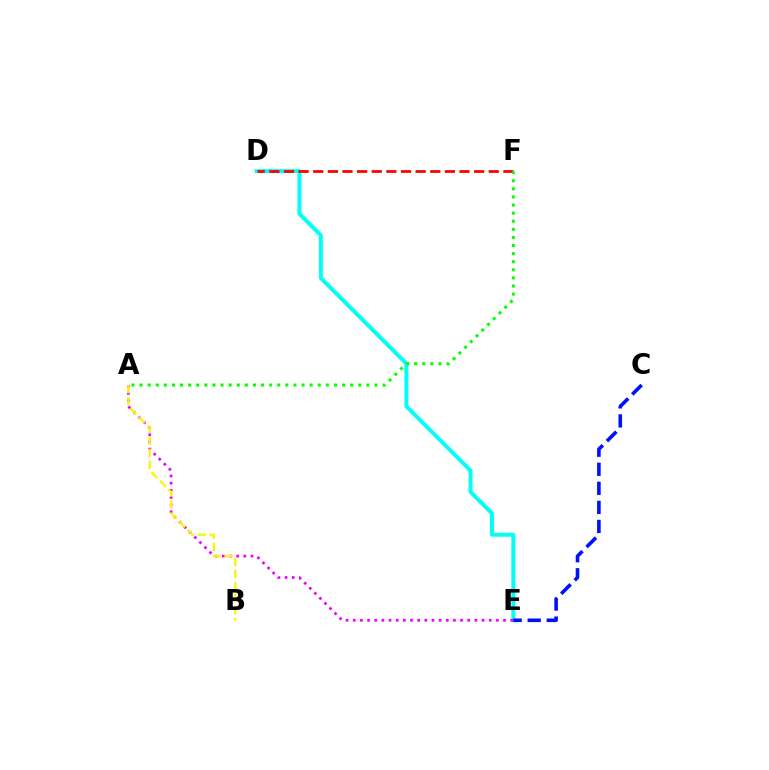{('D', 'E'): [{'color': '#00fff6', 'line_style': 'solid', 'thickness': 2.86}], ('D', 'F'): [{'color': '#ff0000', 'line_style': 'dashed', 'thickness': 1.99}], ('C', 'E'): [{'color': '#0010ff', 'line_style': 'dashed', 'thickness': 2.59}], ('A', 'E'): [{'color': '#ee00ff', 'line_style': 'dotted', 'thickness': 1.94}], ('A', 'F'): [{'color': '#08ff00', 'line_style': 'dotted', 'thickness': 2.2}], ('A', 'B'): [{'color': '#fcf500', 'line_style': 'dashed', 'thickness': 1.64}]}